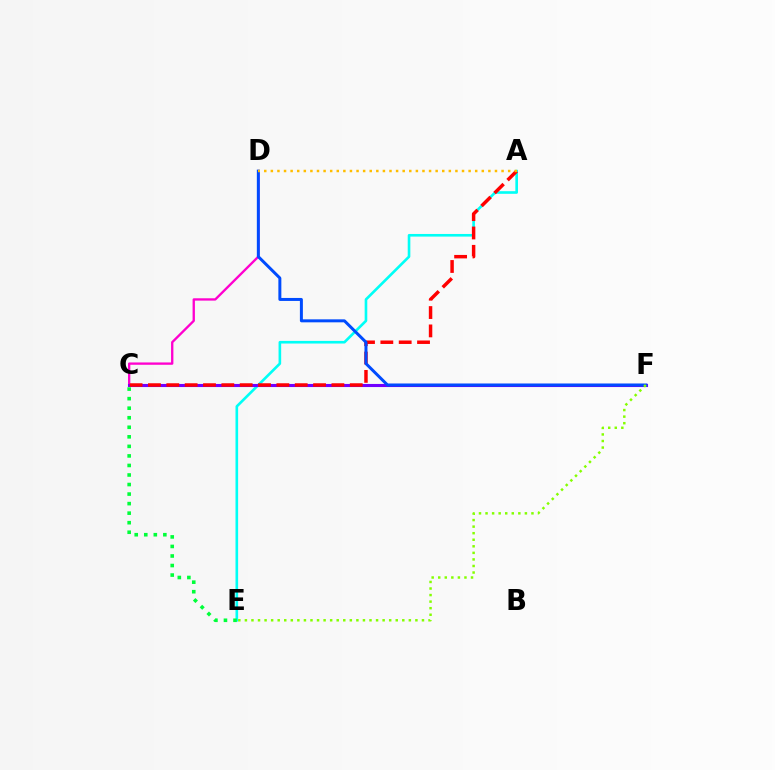{('C', 'D'): [{'color': '#ff00cf', 'line_style': 'solid', 'thickness': 1.68}], ('A', 'E'): [{'color': '#00fff6', 'line_style': 'solid', 'thickness': 1.89}], ('C', 'F'): [{'color': '#7200ff', 'line_style': 'solid', 'thickness': 2.23}], ('C', 'E'): [{'color': '#00ff39', 'line_style': 'dotted', 'thickness': 2.59}], ('A', 'C'): [{'color': '#ff0000', 'line_style': 'dashed', 'thickness': 2.49}], ('D', 'F'): [{'color': '#004bff', 'line_style': 'solid', 'thickness': 2.15}], ('E', 'F'): [{'color': '#84ff00', 'line_style': 'dotted', 'thickness': 1.78}], ('A', 'D'): [{'color': '#ffbd00', 'line_style': 'dotted', 'thickness': 1.79}]}